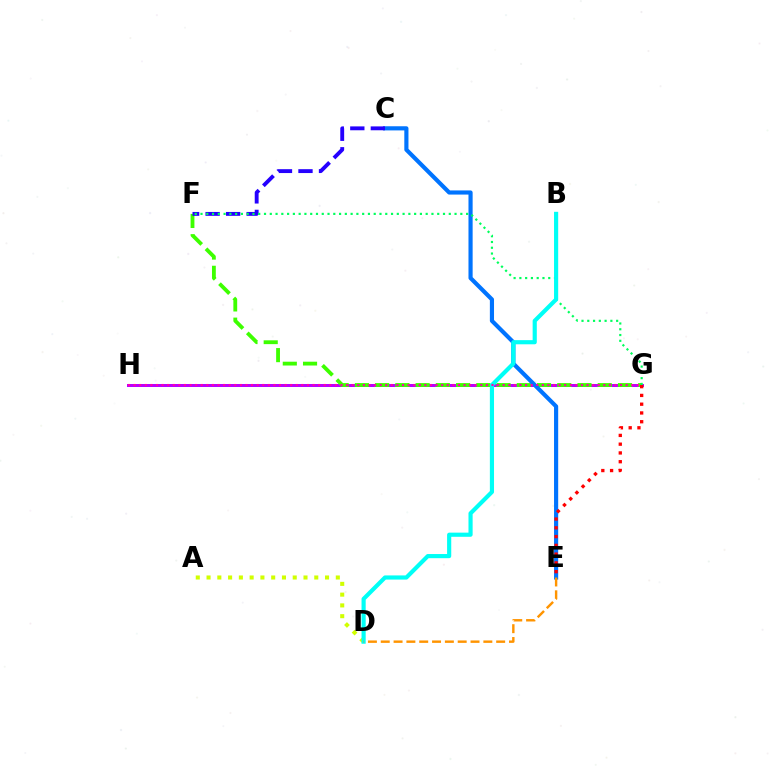{('G', 'H'): [{'color': '#b900ff', 'line_style': 'solid', 'thickness': 2.15}, {'color': '#ff00ac', 'line_style': 'dotted', 'thickness': 1.52}], ('F', 'G'): [{'color': '#3dff00', 'line_style': 'dashed', 'thickness': 2.75}, {'color': '#00ff5c', 'line_style': 'dotted', 'thickness': 1.57}], ('C', 'E'): [{'color': '#0074ff', 'line_style': 'solid', 'thickness': 2.99}], ('A', 'D'): [{'color': '#d1ff00', 'line_style': 'dotted', 'thickness': 2.93}], ('E', 'G'): [{'color': '#ff0000', 'line_style': 'dotted', 'thickness': 2.38}], ('C', 'F'): [{'color': '#2500ff', 'line_style': 'dashed', 'thickness': 2.79}], ('B', 'D'): [{'color': '#00fff6', 'line_style': 'solid', 'thickness': 2.99}], ('D', 'E'): [{'color': '#ff9400', 'line_style': 'dashed', 'thickness': 1.74}]}